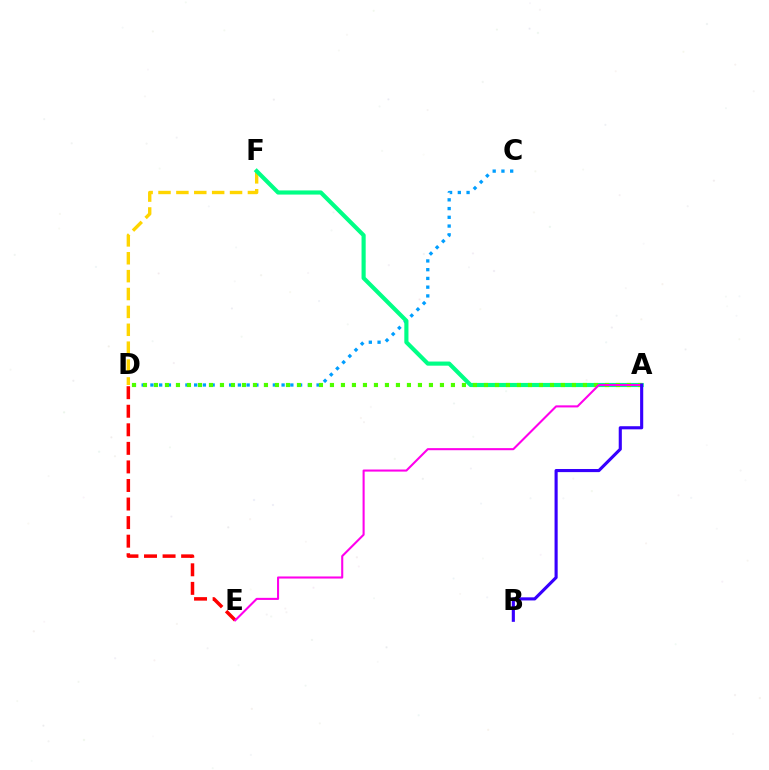{('D', 'E'): [{'color': '#ff0000', 'line_style': 'dashed', 'thickness': 2.52}], ('D', 'F'): [{'color': '#ffd500', 'line_style': 'dashed', 'thickness': 2.43}], ('C', 'D'): [{'color': '#009eff', 'line_style': 'dotted', 'thickness': 2.38}], ('A', 'F'): [{'color': '#00ff86', 'line_style': 'solid', 'thickness': 2.98}], ('A', 'D'): [{'color': '#4fff00', 'line_style': 'dotted', 'thickness': 2.99}], ('A', 'E'): [{'color': '#ff00ed', 'line_style': 'solid', 'thickness': 1.5}], ('A', 'B'): [{'color': '#3700ff', 'line_style': 'solid', 'thickness': 2.24}]}